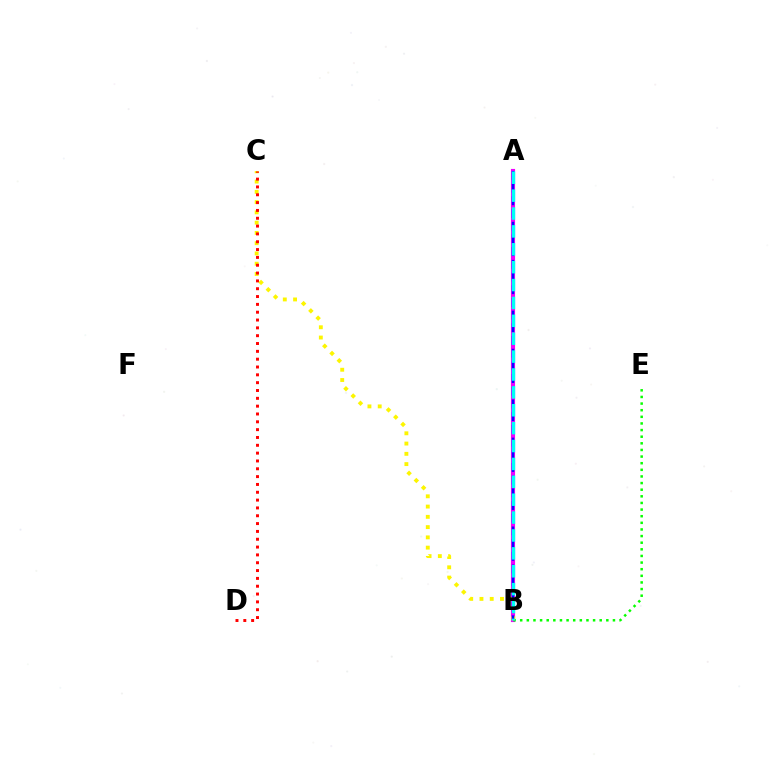{('A', 'B'): [{'color': '#ee00ff', 'line_style': 'solid', 'thickness': 2.98}, {'color': '#0010ff', 'line_style': 'dashed', 'thickness': 1.72}, {'color': '#00fff6', 'line_style': 'dashed', 'thickness': 2.43}], ('B', 'C'): [{'color': '#fcf500', 'line_style': 'dotted', 'thickness': 2.79}], ('B', 'E'): [{'color': '#08ff00', 'line_style': 'dotted', 'thickness': 1.8}], ('C', 'D'): [{'color': '#ff0000', 'line_style': 'dotted', 'thickness': 2.13}]}